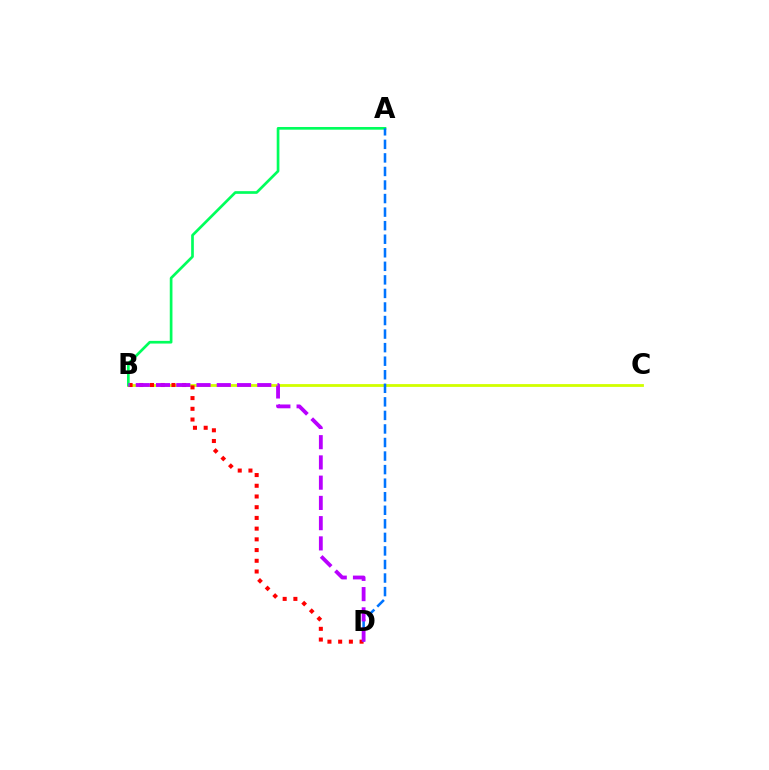{('B', 'C'): [{'color': '#d1ff00', 'line_style': 'solid', 'thickness': 2.02}], ('B', 'D'): [{'color': '#ff0000', 'line_style': 'dotted', 'thickness': 2.91}, {'color': '#b900ff', 'line_style': 'dashed', 'thickness': 2.75}], ('A', 'B'): [{'color': '#00ff5c', 'line_style': 'solid', 'thickness': 1.94}], ('A', 'D'): [{'color': '#0074ff', 'line_style': 'dashed', 'thickness': 1.84}]}